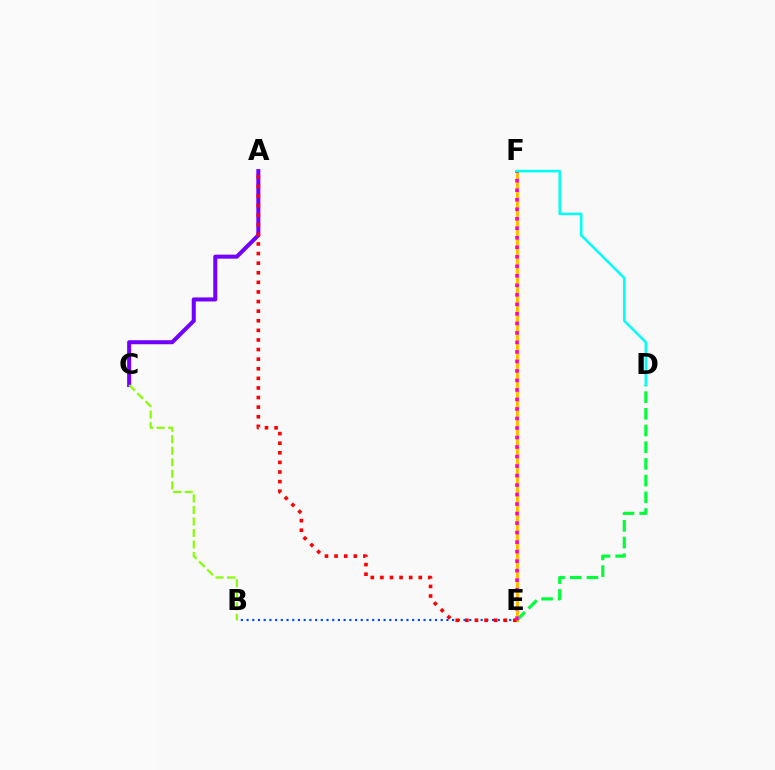{('B', 'E'): [{'color': '#004bff', 'line_style': 'dotted', 'thickness': 1.55}], ('E', 'F'): [{'color': '#ffbd00', 'line_style': 'solid', 'thickness': 2.28}, {'color': '#ff00cf', 'line_style': 'dotted', 'thickness': 2.58}], ('D', 'E'): [{'color': '#00ff39', 'line_style': 'dashed', 'thickness': 2.27}], ('A', 'C'): [{'color': '#7200ff', 'line_style': 'solid', 'thickness': 2.9}], ('A', 'E'): [{'color': '#ff0000', 'line_style': 'dotted', 'thickness': 2.61}], ('B', 'C'): [{'color': '#84ff00', 'line_style': 'dashed', 'thickness': 1.57}], ('D', 'F'): [{'color': '#00fff6', 'line_style': 'solid', 'thickness': 1.83}]}